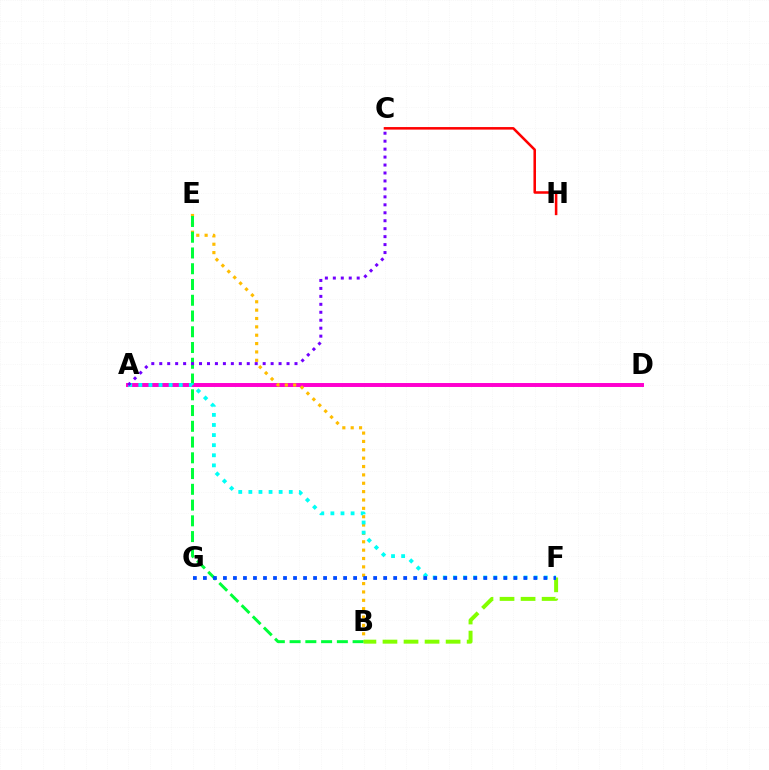{('A', 'D'): [{'color': '#ff00cf', 'line_style': 'solid', 'thickness': 2.85}], ('B', 'E'): [{'color': '#ffbd00', 'line_style': 'dotted', 'thickness': 2.27}, {'color': '#00ff39', 'line_style': 'dashed', 'thickness': 2.14}], ('A', 'F'): [{'color': '#00fff6', 'line_style': 'dotted', 'thickness': 2.74}], ('B', 'F'): [{'color': '#84ff00', 'line_style': 'dashed', 'thickness': 2.86}], ('A', 'C'): [{'color': '#7200ff', 'line_style': 'dotted', 'thickness': 2.16}], ('C', 'H'): [{'color': '#ff0000', 'line_style': 'solid', 'thickness': 1.83}], ('F', 'G'): [{'color': '#004bff', 'line_style': 'dotted', 'thickness': 2.72}]}